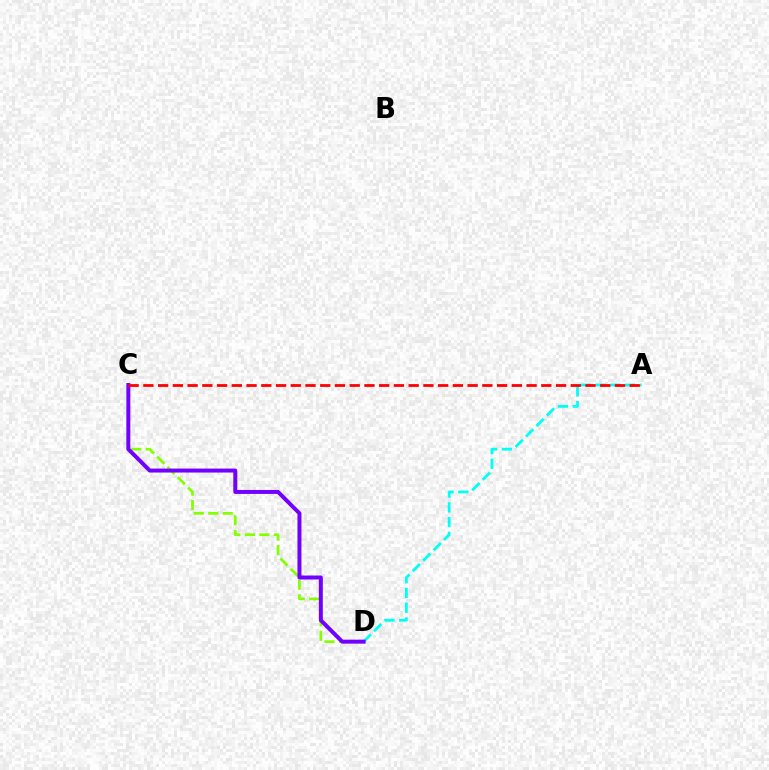{('A', 'D'): [{'color': '#00fff6', 'line_style': 'dashed', 'thickness': 2.01}], ('C', 'D'): [{'color': '#84ff00', 'line_style': 'dashed', 'thickness': 1.97}, {'color': '#7200ff', 'line_style': 'solid', 'thickness': 2.86}], ('A', 'C'): [{'color': '#ff0000', 'line_style': 'dashed', 'thickness': 2.0}]}